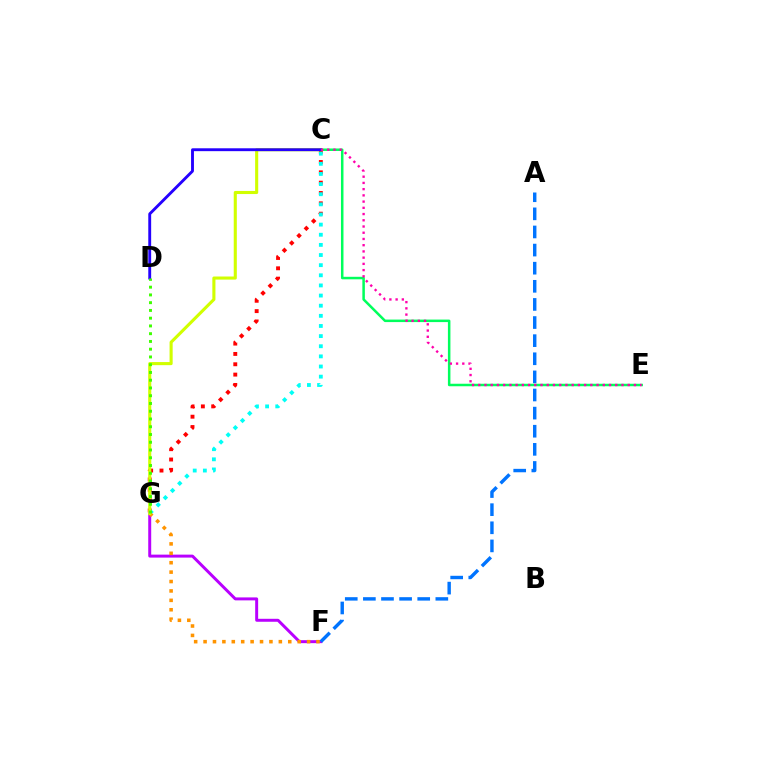{('F', 'G'): [{'color': '#b900ff', 'line_style': 'solid', 'thickness': 2.13}, {'color': '#ff9400', 'line_style': 'dotted', 'thickness': 2.56}], ('C', 'G'): [{'color': '#ff0000', 'line_style': 'dotted', 'thickness': 2.81}, {'color': '#00fff6', 'line_style': 'dotted', 'thickness': 2.75}, {'color': '#d1ff00', 'line_style': 'solid', 'thickness': 2.23}], ('C', 'E'): [{'color': '#00ff5c', 'line_style': 'solid', 'thickness': 1.81}, {'color': '#ff00ac', 'line_style': 'dotted', 'thickness': 1.69}], ('A', 'F'): [{'color': '#0074ff', 'line_style': 'dashed', 'thickness': 2.46}], ('C', 'D'): [{'color': '#2500ff', 'line_style': 'solid', 'thickness': 2.07}], ('D', 'G'): [{'color': '#3dff00', 'line_style': 'dotted', 'thickness': 2.11}]}